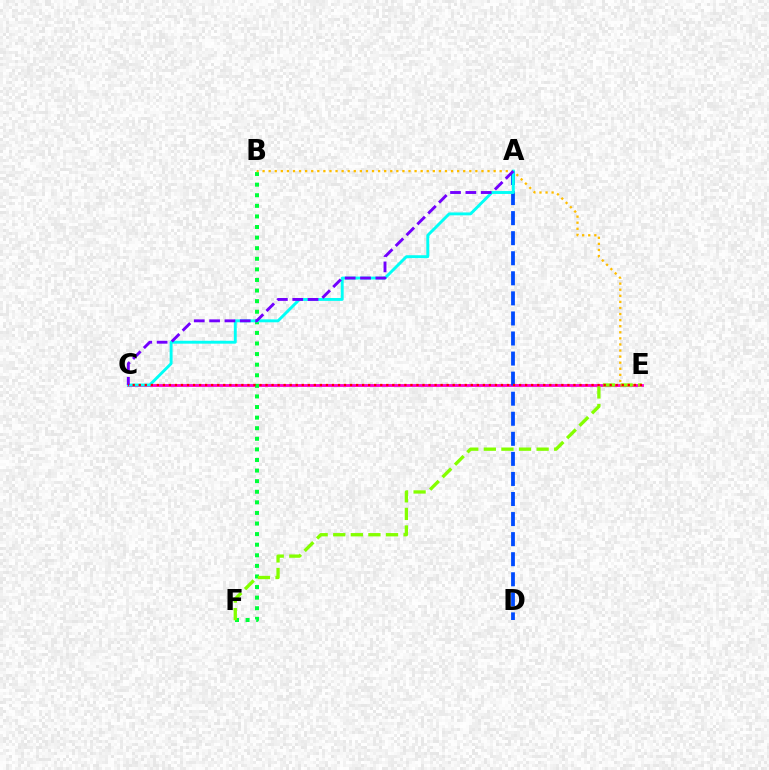{('C', 'E'): [{'color': '#ff00cf', 'line_style': 'solid', 'thickness': 2.03}, {'color': '#ff0000', 'line_style': 'dotted', 'thickness': 1.64}], ('B', 'F'): [{'color': '#00ff39', 'line_style': 'dotted', 'thickness': 2.88}], ('E', 'F'): [{'color': '#84ff00', 'line_style': 'dashed', 'thickness': 2.39}], ('B', 'E'): [{'color': '#ffbd00', 'line_style': 'dotted', 'thickness': 1.65}], ('A', 'D'): [{'color': '#004bff', 'line_style': 'dashed', 'thickness': 2.73}], ('A', 'C'): [{'color': '#00fff6', 'line_style': 'solid', 'thickness': 2.09}, {'color': '#7200ff', 'line_style': 'dashed', 'thickness': 2.08}]}